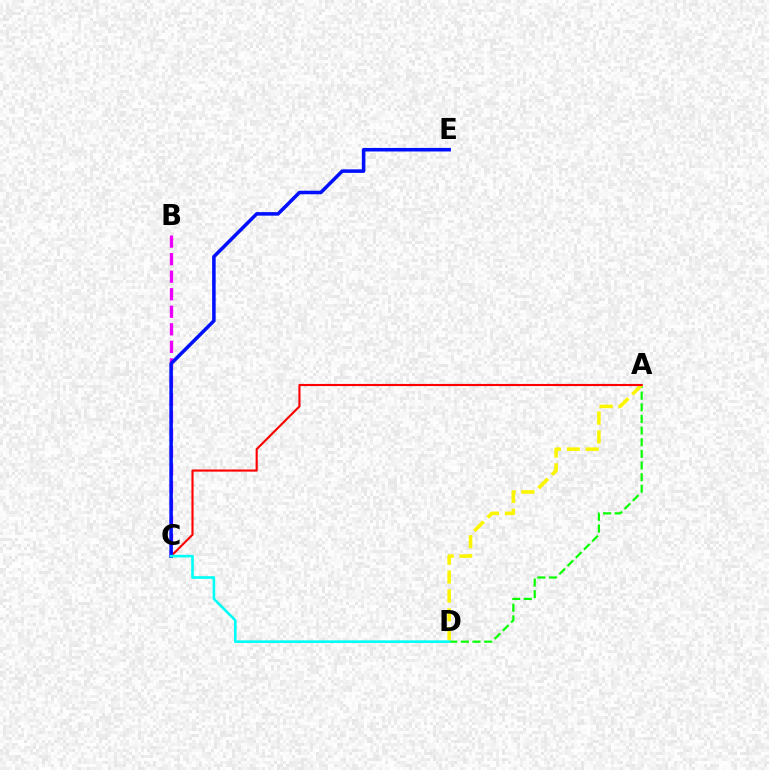{('B', 'C'): [{'color': '#ee00ff', 'line_style': 'dashed', 'thickness': 2.38}], ('A', 'D'): [{'color': '#08ff00', 'line_style': 'dashed', 'thickness': 1.58}, {'color': '#fcf500', 'line_style': 'dashed', 'thickness': 2.57}], ('A', 'C'): [{'color': '#ff0000', 'line_style': 'solid', 'thickness': 1.53}], ('C', 'E'): [{'color': '#0010ff', 'line_style': 'solid', 'thickness': 2.54}], ('C', 'D'): [{'color': '#00fff6', 'line_style': 'solid', 'thickness': 1.89}]}